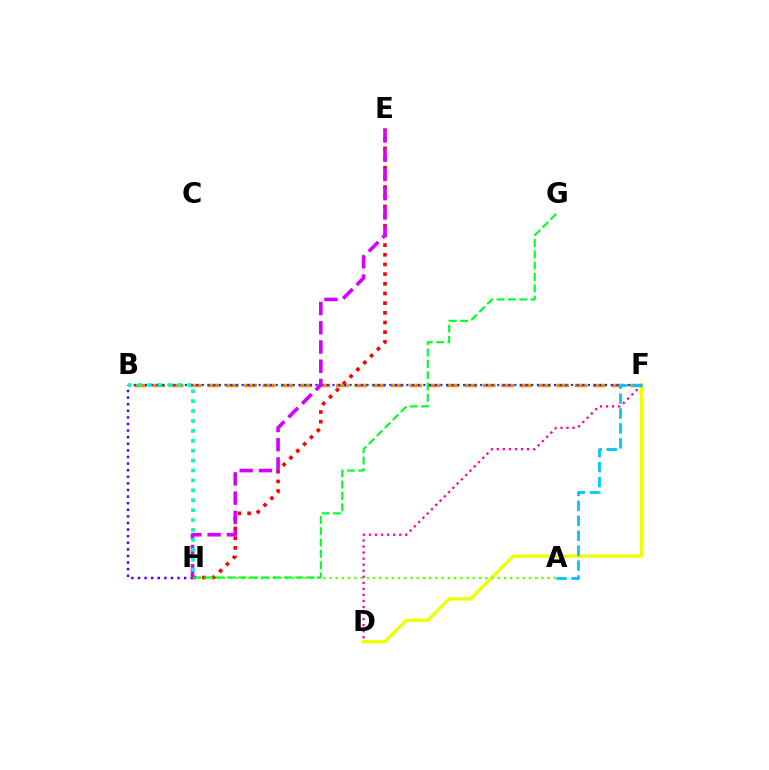{('E', 'H'): [{'color': '#ff0000', 'line_style': 'dotted', 'thickness': 2.63}, {'color': '#d600ff', 'line_style': 'dashed', 'thickness': 2.61}], ('D', 'F'): [{'color': '#eeff00', 'line_style': 'solid', 'thickness': 2.37}, {'color': '#ff00a0', 'line_style': 'dotted', 'thickness': 1.64}], ('B', 'H'): [{'color': '#4f00ff', 'line_style': 'dotted', 'thickness': 1.79}, {'color': '#00ffaf', 'line_style': 'dotted', 'thickness': 2.69}], ('B', 'F'): [{'color': '#ff8800', 'line_style': 'dashed', 'thickness': 2.49}, {'color': '#003fff', 'line_style': 'dotted', 'thickness': 1.54}], ('A', 'H'): [{'color': '#66ff00', 'line_style': 'dotted', 'thickness': 1.69}], ('G', 'H'): [{'color': '#00ff27', 'line_style': 'dashed', 'thickness': 1.54}], ('A', 'F'): [{'color': '#00c7ff', 'line_style': 'dashed', 'thickness': 2.03}]}